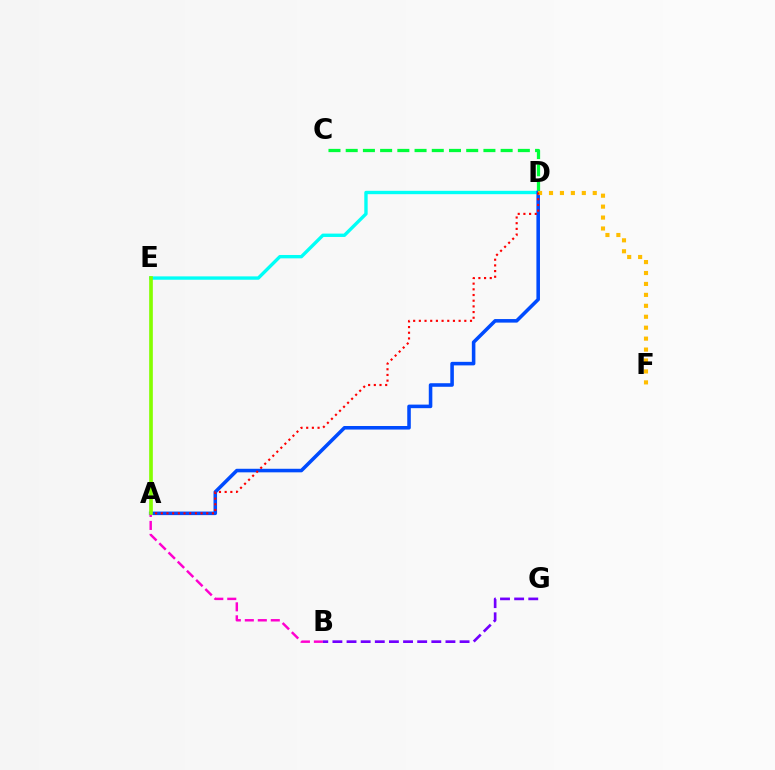{('C', 'D'): [{'color': '#00ff39', 'line_style': 'dashed', 'thickness': 2.34}], ('D', 'E'): [{'color': '#00fff6', 'line_style': 'solid', 'thickness': 2.42}], ('A', 'D'): [{'color': '#004bff', 'line_style': 'solid', 'thickness': 2.56}, {'color': '#ff0000', 'line_style': 'dotted', 'thickness': 1.54}], ('D', 'F'): [{'color': '#ffbd00', 'line_style': 'dotted', 'thickness': 2.97}], ('A', 'B'): [{'color': '#ff00cf', 'line_style': 'dashed', 'thickness': 1.76}], ('B', 'G'): [{'color': '#7200ff', 'line_style': 'dashed', 'thickness': 1.92}], ('A', 'E'): [{'color': '#84ff00', 'line_style': 'solid', 'thickness': 2.64}]}